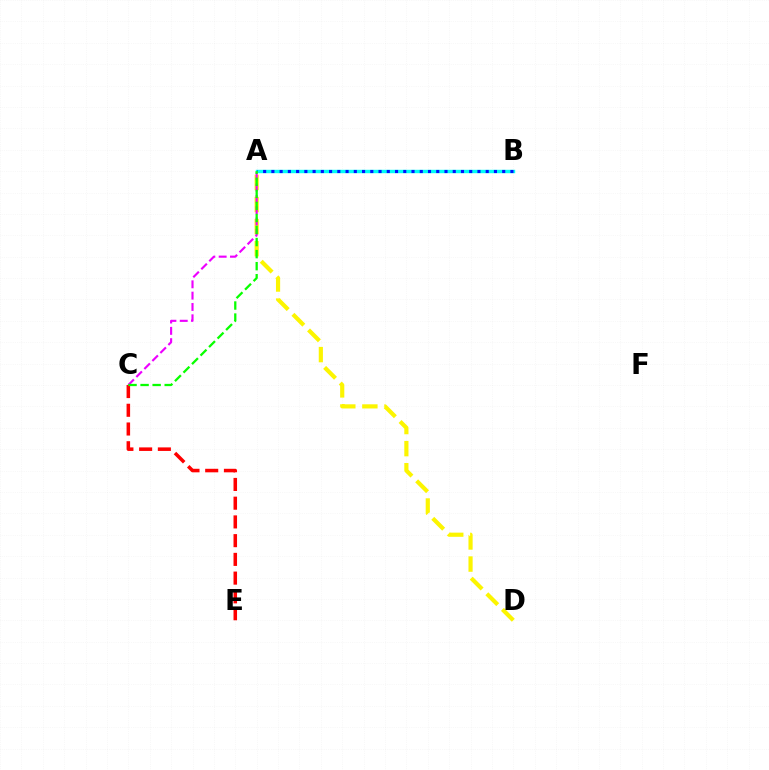{('A', 'D'): [{'color': '#fcf500', 'line_style': 'dashed', 'thickness': 3.0}], ('A', 'B'): [{'color': '#00fff6', 'line_style': 'solid', 'thickness': 2.46}, {'color': '#0010ff', 'line_style': 'dotted', 'thickness': 2.24}], ('C', 'E'): [{'color': '#ff0000', 'line_style': 'dashed', 'thickness': 2.54}], ('A', 'C'): [{'color': '#ee00ff', 'line_style': 'dashed', 'thickness': 1.54}, {'color': '#08ff00', 'line_style': 'dashed', 'thickness': 1.64}]}